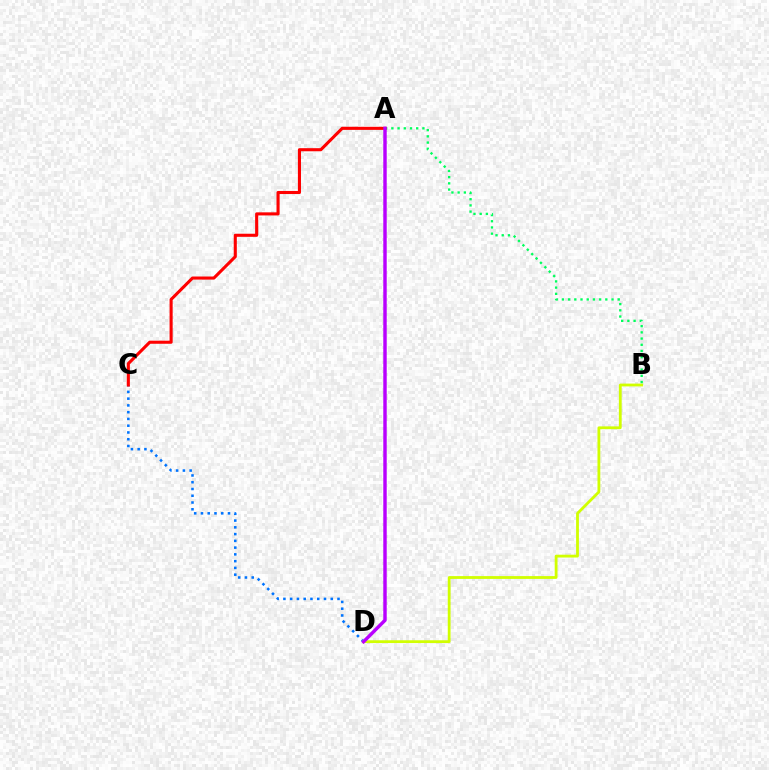{('C', 'D'): [{'color': '#0074ff', 'line_style': 'dotted', 'thickness': 1.84}], ('B', 'D'): [{'color': '#d1ff00', 'line_style': 'solid', 'thickness': 2.02}], ('A', 'B'): [{'color': '#00ff5c', 'line_style': 'dotted', 'thickness': 1.69}], ('A', 'C'): [{'color': '#ff0000', 'line_style': 'solid', 'thickness': 2.22}], ('A', 'D'): [{'color': '#b900ff', 'line_style': 'solid', 'thickness': 2.47}]}